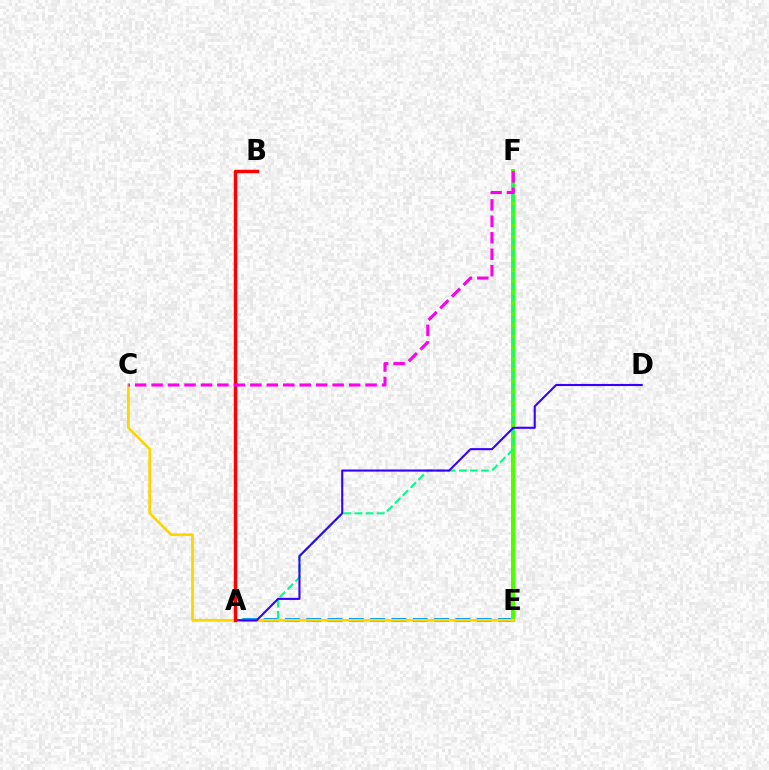{('A', 'E'): [{'color': '#009eff', 'line_style': 'dashed', 'thickness': 2.9}], ('E', 'F'): [{'color': '#4fff00', 'line_style': 'solid', 'thickness': 2.9}], ('A', 'F'): [{'color': '#00ff86', 'line_style': 'dashed', 'thickness': 1.51}], ('C', 'E'): [{'color': '#ffd500', 'line_style': 'solid', 'thickness': 1.97}], ('A', 'D'): [{'color': '#3700ff', 'line_style': 'solid', 'thickness': 1.51}], ('A', 'B'): [{'color': '#ff0000', 'line_style': 'solid', 'thickness': 2.46}], ('C', 'F'): [{'color': '#ff00ed', 'line_style': 'dashed', 'thickness': 2.24}]}